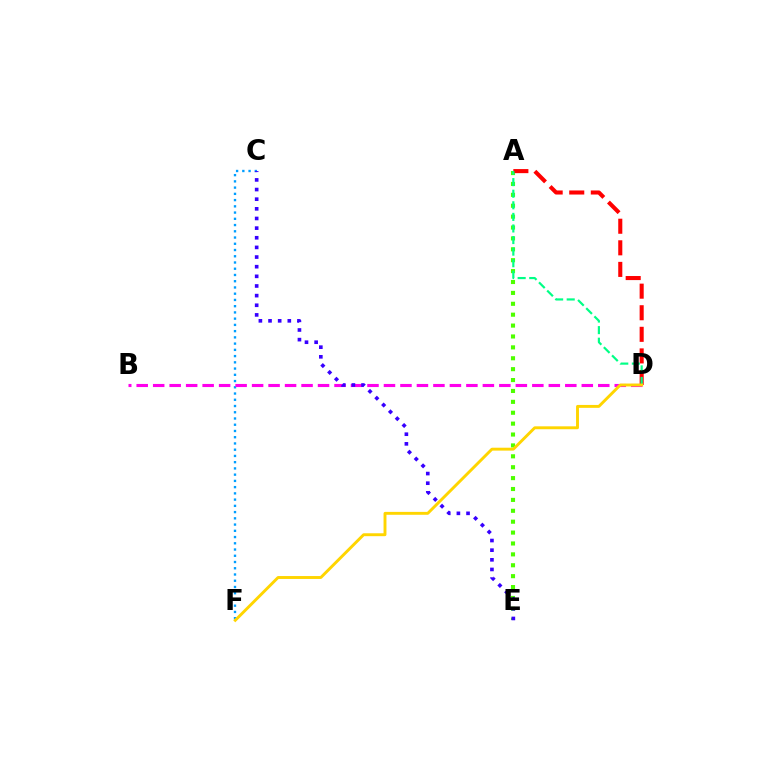{('A', 'E'): [{'color': '#4fff00', 'line_style': 'dotted', 'thickness': 2.96}], ('C', 'F'): [{'color': '#009eff', 'line_style': 'dotted', 'thickness': 1.7}], ('B', 'D'): [{'color': '#ff00ed', 'line_style': 'dashed', 'thickness': 2.24}], ('A', 'D'): [{'color': '#ff0000', 'line_style': 'dashed', 'thickness': 2.93}, {'color': '#00ff86', 'line_style': 'dashed', 'thickness': 1.57}], ('D', 'F'): [{'color': '#ffd500', 'line_style': 'solid', 'thickness': 2.09}], ('C', 'E'): [{'color': '#3700ff', 'line_style': 'dotted', 'thickness': 2.62}]}